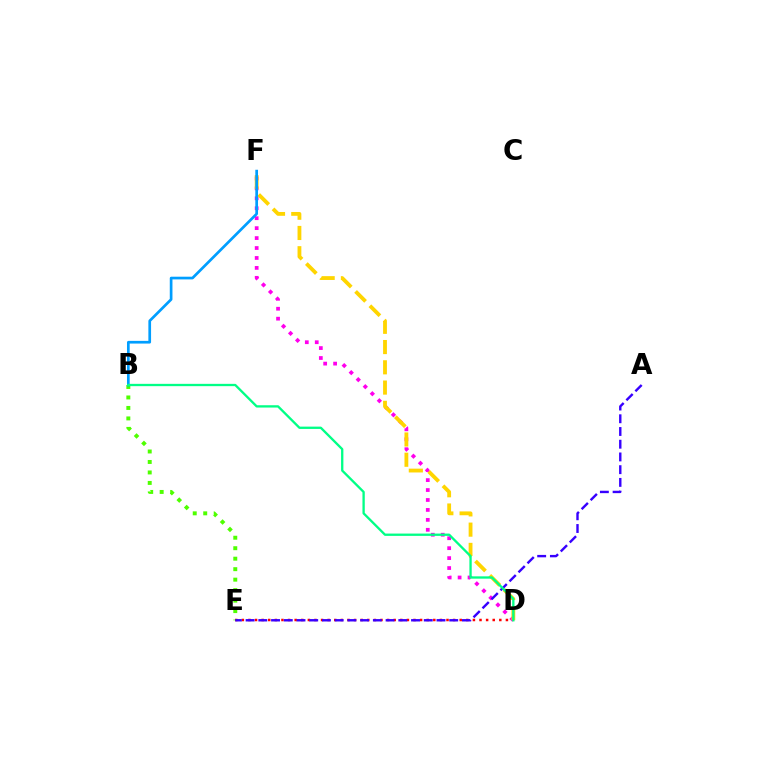{('D', 'E'): [{'color': '#ff0000', 'line_style': 'dotted', 'thickness': 1.79}], ('D', 'F'): [{'color': '#ff00ed', 'line_style': 'dotted', 'thickness': 2.7}, {'color': '#ffd500', 'line_style': 'dashed', 'thickness': 2.75}], ('B', 'E'): [{'color': '#4fff00', 'line_style': 'dotted', 'thickness': 2.85}], ('B', 'F'): [{'color': '#009eff', 'line_style': 'solid', 'thickness': 1.94}], ('A', 'E'): [{'color': '#3700ff', 'line_style': 'dashed', 'thickness': 1.73}], ('B', 'D'): [{'color': '#00ff86', 'line_style': 'solid', 'thickness': 1.67}]}